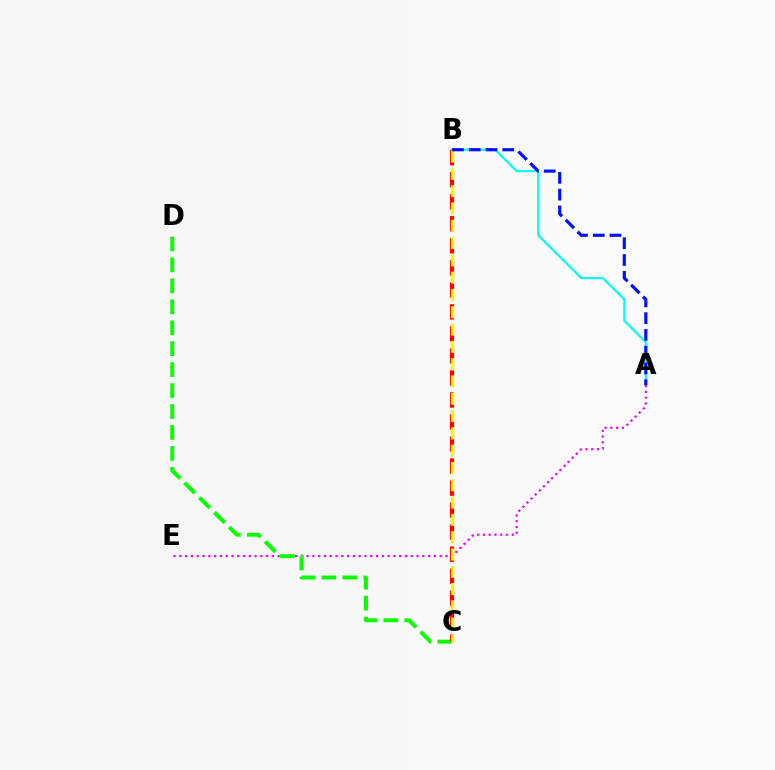{('A', 'B'): [{'color': '#00fff6', 'line_style': 'solid', 'thickness': 1.58}, {'color': '#0010ff', 'line_style': 'dashed', 'thickness': 2.28}], ('A', 'E'): [{'color': '#ee00ff', 'line_style': 'dotted', 'thickness': 1.57}], ('C', 'D'): [{'color': '#08ff00', 'line_style': 'dashed', 'thickness': 2.85}], ('B', 'C'): [{'color': '#ff0000', 'line_style': 'dashed', 'thickness': 2.99}, {'color': '#fcf500', 'line_style': 'dashed', 'thickness': 2.35}]}